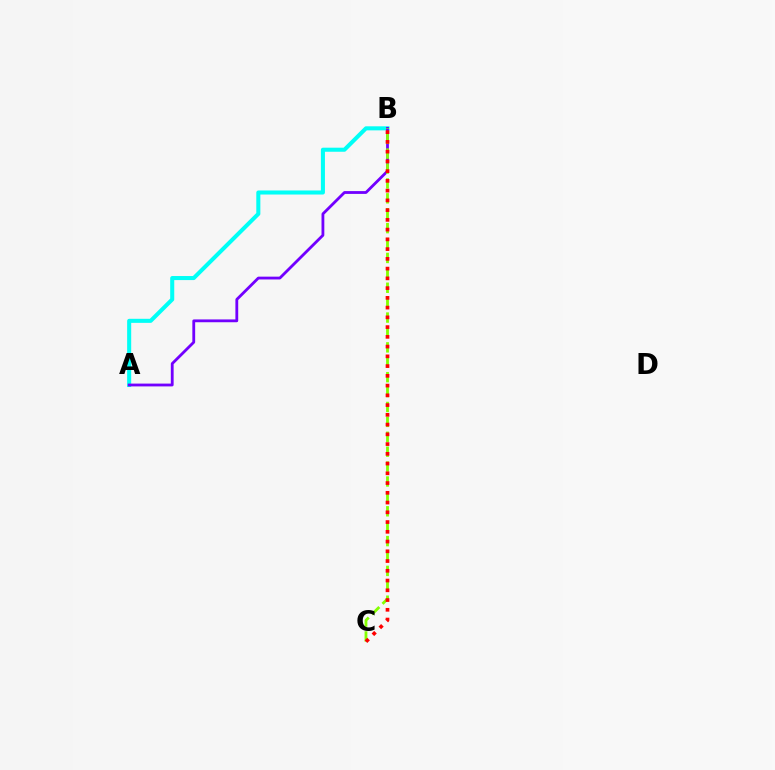{('A', 'B'): [{'color': '#00fff6', 'line_style': 'solid', 'thickness': 2.92}, {'color': '#7200ff', 'line_style': 'solid', 'thickness': 2.03}], ('B', 'C'): [{'color': '#84ff00', 'line_style': 'dashed', 'thickness': 2.02}, {'color': '#ff0000', 'line_style': 'dotted', 'thickness': 2.65}]}